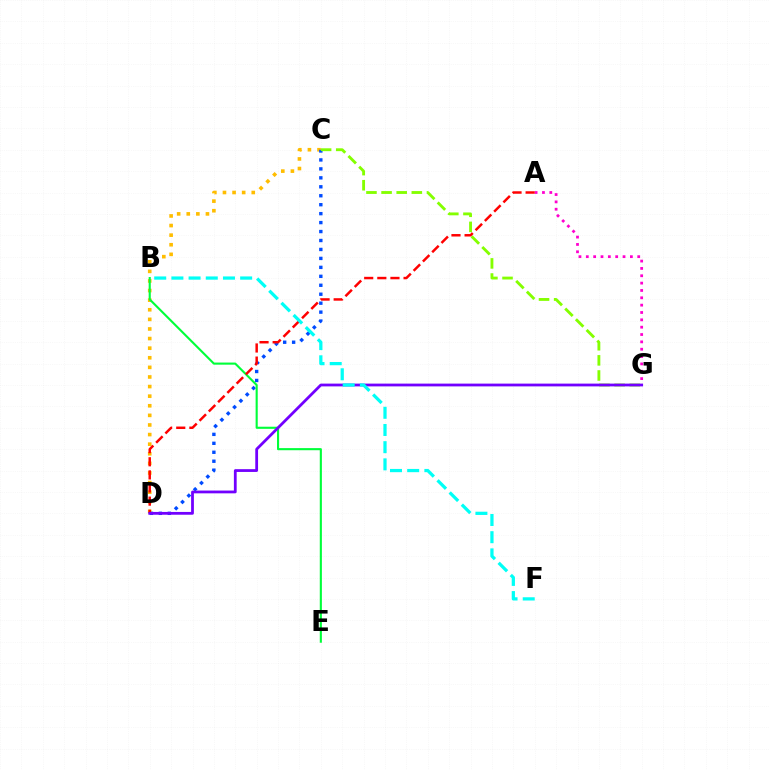{('C', 'D'): [{'color': '#ffbd00', 'line_style': 'dotted', 'thickness': 2.61}, {'color': '#004bff', 'line_style': 'dotted', 'thickness': 2.43}], ('A', 'G'): [{'color': '#ff00cf', 'line_style': 'dotted', 'thickness': 2.0}], ('B', 'E'): [{'color': '#00ff39', 'line_style': 'solid', 'thickness': 1.52}], ('C', 'G'): [{'color': '#84ff00', 'line_style': 'dashed', 'thickness': 2.05}], ('A', 'D'): [{'color': '#ff0000', 'line_style': 'dashed', 'thickness': 1.78}], ('D', 'G'): [{'color': '#7200ff', 'line_style': 'solid', 'thickness': 2.0}], ('B', 'F'): [{'color': '#00fff6', 'line_style': 'dashed', 'thickness': 2.34}]}